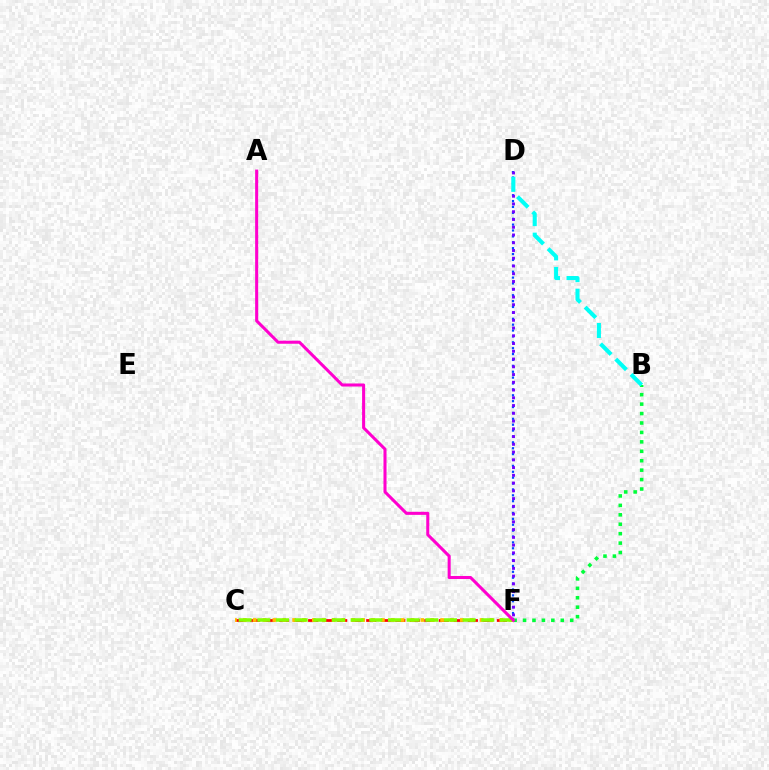{('D', 'F'): [{'color': '#004bff', 'line_style': 'dotted', 'thickness': 1.6}, {'color': '#7200ff', 'line_style': 'dotted', 'thickness': 2.11}], ('C', 'F'): [{'color': '#ff0000', 'line_style': 'dashed', 'thickness': 1.97}, {'color': '#ffbd00', 'line_style': 'dotted', 'thickness': 2.68}, {'color': '#84ff00', 'line_style': 'dashed', 'thickness': 2.54}], ('B', 'F'): [{'color': '#00ff39', 'line_style': 'dotted', 'thickness': 2.56}], ('A', 'F'): [{'color': '#ff00cf', 'line_style': 'solid', 'thickness': 2.2}], ('B', 'D'): [{'color': '#00fff6', 'line_style': 'dashed', 'thickness': 2.93}]}